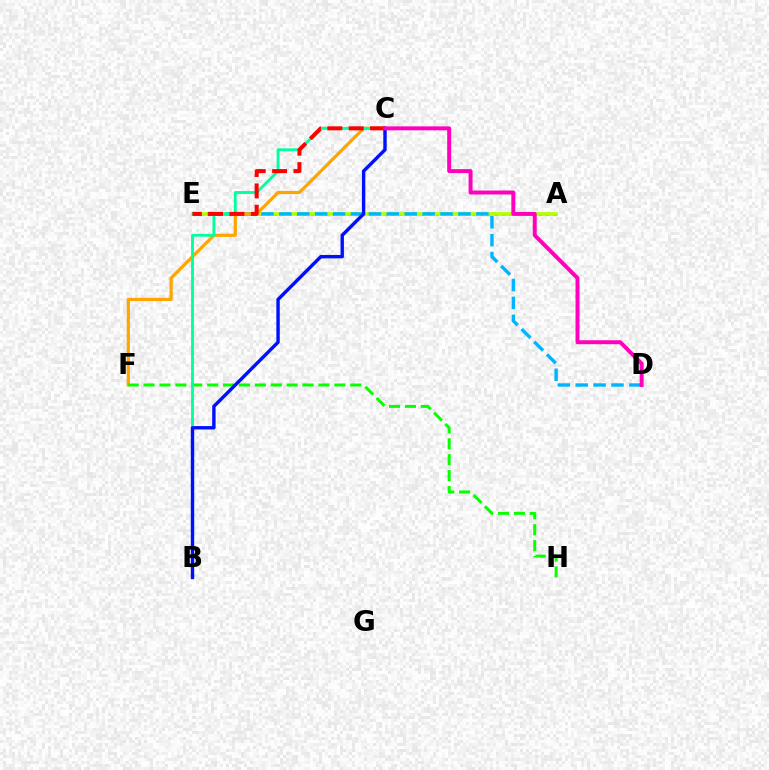{('A', 'E'): [{'color': '#9b00ff', 'line_style': 'dotted', 'thickness': 2.0}, {'color': '#b3ff00', 'line_style': 'solid', 'thickness': 2.69}], ('D', 'E'): [{'color': '#00b5ff', 'line_style': 'dashed', 'thickness': 2.43}], ('C', 'F'): [{'color': '#ffa500', 'line_style': 'solid', 'thickness': 2.3}], ('F', 'H'): [{'color': '#08ff00', 'line_style': 'dashed', 'thickness': 2.16}], ('B', 'C'): [{'color': '#00ff9d', 'line_style': 'solid', 'thickness': 2.04}, {'color': '#0010ff', 'line_style': 'solid', 'thickness': 2.45}], ('C', 'E'): [{'color': '#ff0000', 'line_style': 'dashed', 'thickness': 2.9}], ('C', 'D'): [{'color': '#ff00bd', 'line_style': 'solid', 'thickness': 2.85}]}